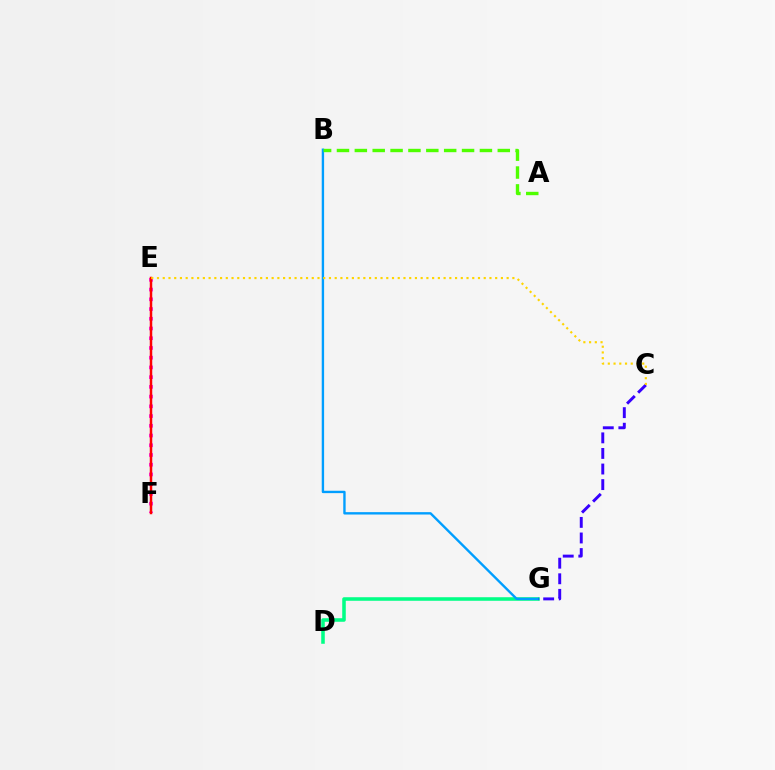{('D', 'G'): [{'color': '#00ff86', 'line_style': 'solid', 'thickness': 2.55}], ('E', 'F'): [{'color': '#ff00ed', 'line_style': 'dotted', 'thickness': 2.64}, {'color': '#ff0000', 'line_style': 'solid', 'thickness': 1.79}], ('B', 'G'): [{'color': '#009eff', 'line_style': 'solid', 'thickness': 1.71}], ('A', 'B'): [{'color': '#4fff00', 'line_style': 'dashed', 'thickness': 2.43}], ('C', 'G'): [{'color': '#3700ff', 'line_style': 'dashed', 'thickness': 2.12}], ('C', 'E'): [{'color': '#ffd500', 'line_style': 'dotted', 'thickness': 1.56}]}